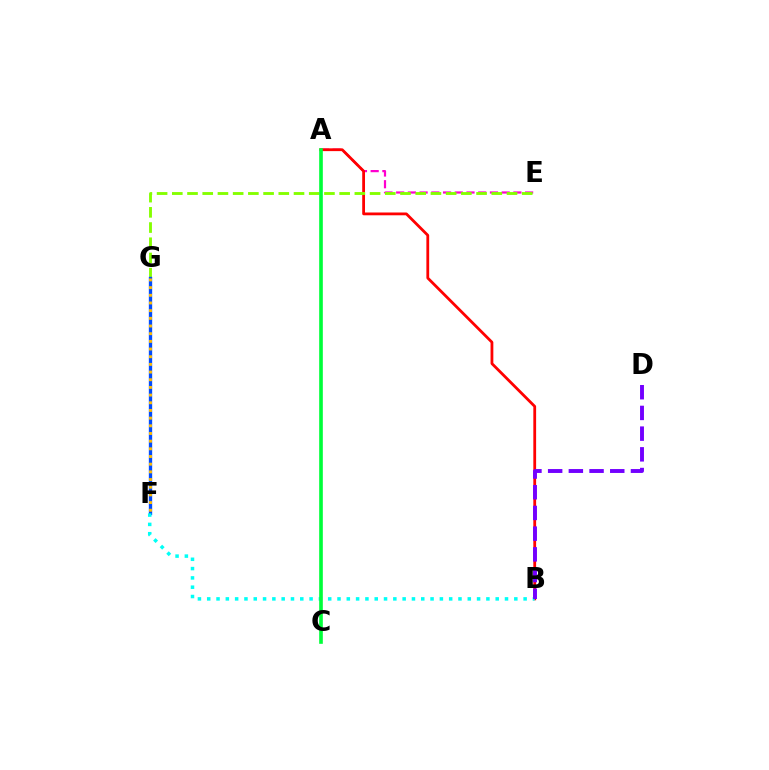{('A', 'E'): [{'color': '#ff00cf', 'line_style': 'dashed', 'thickness': 1.59}], ('A', 'B'): [{'color': '#ff0000', 'line_style': 'solid', 'thickness': 2.01}], ('E', 'G'): [{'color': '#84ff00', 'line_style': 'dashed', 'thickness': 2.07}], ('F', 'G'): [{'color': '#004bff', 'line_style': 'solid', 'thickness': 2.4}, {'color': '#ffbd00', 'line_style': 'dotted', 'thickness': 2.09}], ('B', 'F'): [{'color': '#00fff6', 'line_style': 'dotted', 'thickness': 2.53}], ('B', 'D'): [{'color': '#7200ff', 'line_style': 'dashed', 'thickness': 2.81}], ('A', 'C'): [{'color': '#00ff39', 'line_style': 'solid', 'thickness': 2.62}]}